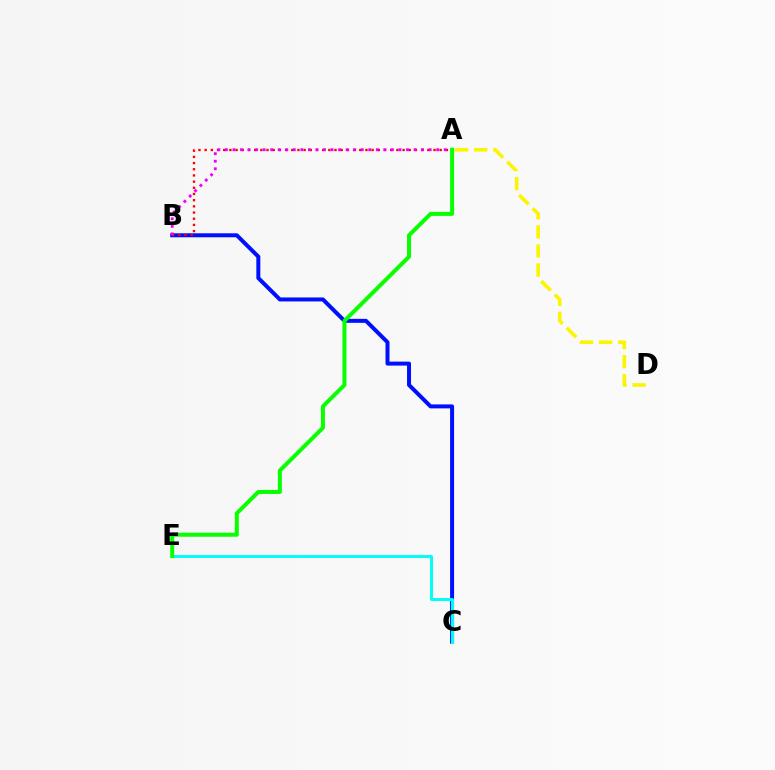{('B', 'C'): [{'color': '#0010ff', 'line_style': 'solid', 'thickness': 2.87}], ('C', 'E'): [{'color': '#00fff6', 'line_style': 'solid', 'thickness': 2.15}], ('A', 'D'): [{'color': '#fcf500', 'line_style': 'dashed', 'thickness': 2.59}], ('A', 'B'): [{'color': '#ff0000', 'line_style': 'dotted', 'thickness': 1.68}, {'color': '#ee00ff', 'line_style': 'dotted', 'thickness': 2.05}], ('A', 'E'): [{'color': '#08ff00', 'line_style': 'solid', 'thickness': 2.88}]}